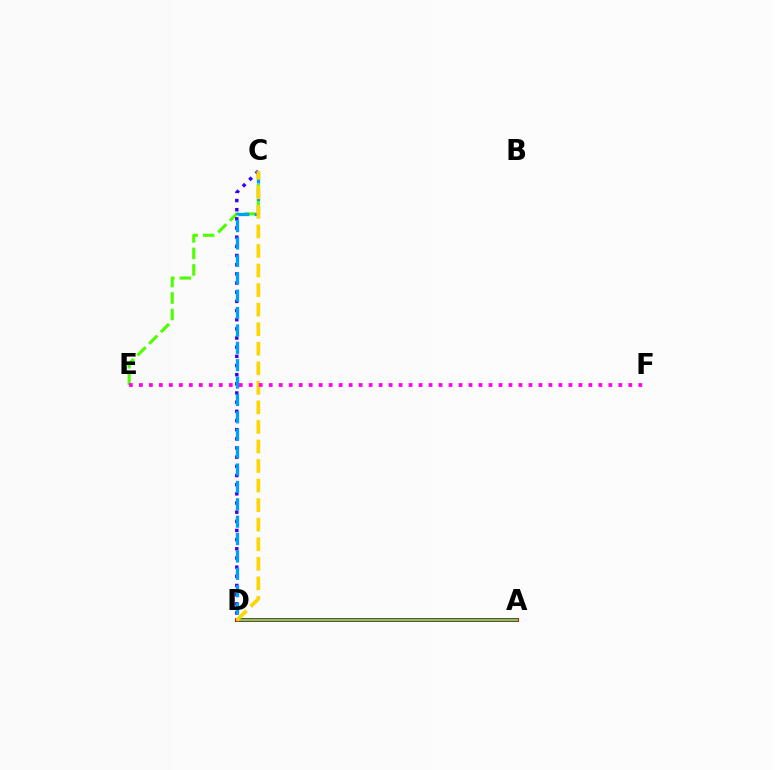{('A', 'D'): [{'color': '#ff0000', 'line_style': 'solid', 'thickness': 2.86}, {'color': '#00ff86', 'line_style': 'solid', 'thickness': 1.54}], ('C', 'E'): [{'color': '#4fff00', 'line_style': 'dashed', 'thickness': 2.24}], ('C', 'D'): [{'color': '#3700ff', 'line_style': 'dotted', 'thickness': 2.49}, {'color': '#009eff', 'line_style': 'dashed', 'thickness': 2.36}, {'color': '#ffd500', 'line_style': 'dashed', 'thickness': 2.66}], ('E', 'F'): [{'color': '#ff00ed', 'line_style': 'dotted', 'thickness': 2.71}]}